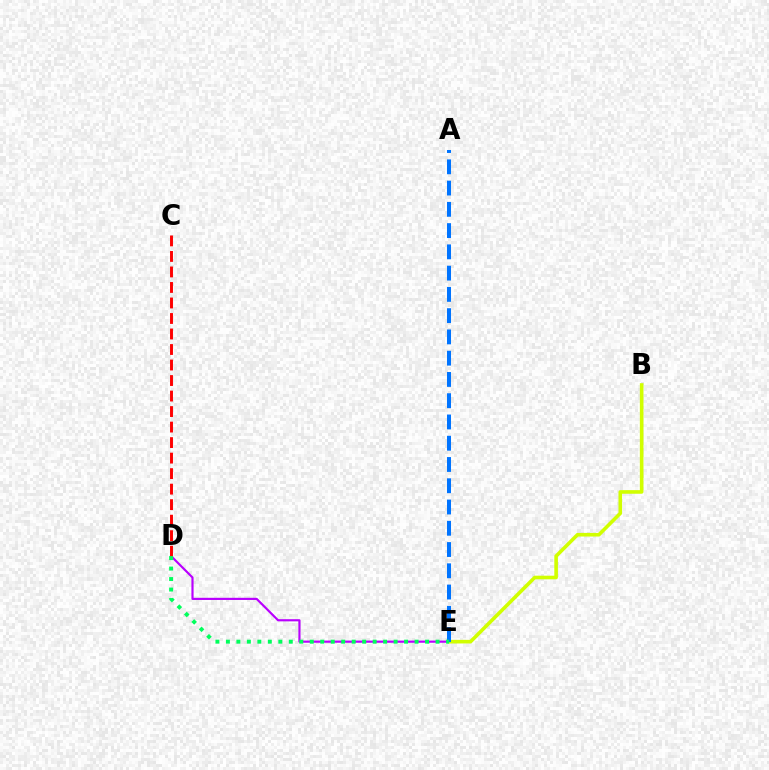{('D', 'E'): [{'color': '#b900ff', 'line_style': 'solid', 'thickness': 1.56}, {'color': '#00ff5c', 'line_style': 'dotted', 'thickness': 2.85}], ('B', 'E'): [{'color': '#d1ff00', 'line_style': 'solid', 'thickness': 2.6}], ('C', 'D'): [{'color': '#ff0000', 'line_style': 'dashed', 'thickness': 2.11}], ('A', 'E'): [{'color': '#0074ff', 'line_style': 'dashed', 'thickness': 2.89}]}